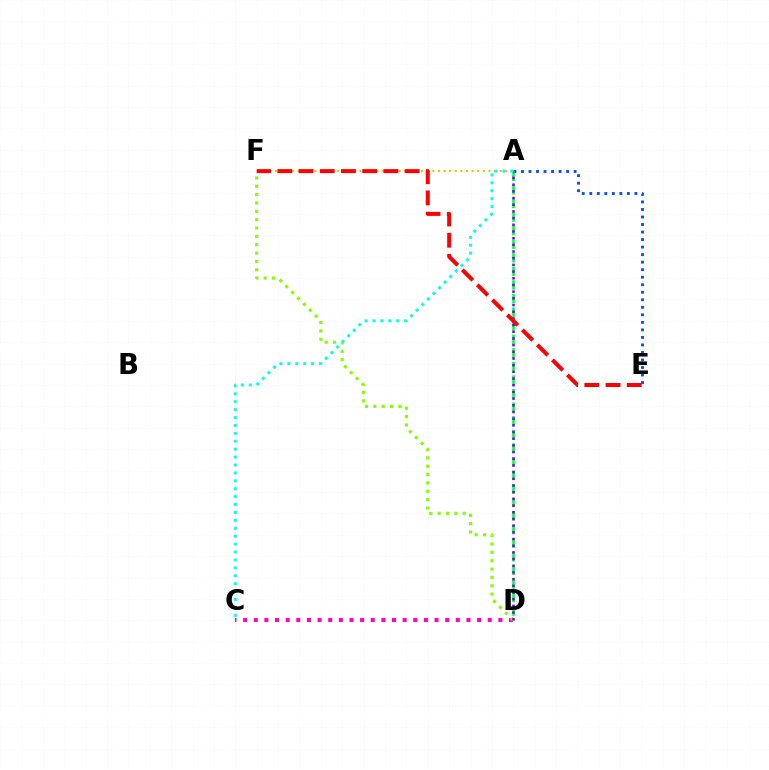{('A', 'F'): [{'color': '#ffbd00', 'line_style': 'dotted', 'thickness': 1.53}], ('A', 'E'): [{'color': '#004bff', 'line_style': 'dotted', 'thickness': 2.04}], ('C', 'D'): [{'color': '#ff00cf', 'line_style': 'dotted', 'thickness': 2.89}], ('A', 'D'): [{'color': '#00ff39', 'line_style': 'dashed', 'thickness': 1.85}, {'color': '#7200ff', 'line_style': 'dotted', 'thickness': 1.82}], ('D', 'F'): [{'color': '#84ff00', 'line_style': 'dotted', 'thickness': 2.27}], ('E', 'F'): [{'color': '#ff0000', 'line_style': 'dashed', 'thickness': 2.88}], ('A', 'C'): [{'color': '#00fff6', 'line_style': 'dotted', 'thickness': 2.15}]}